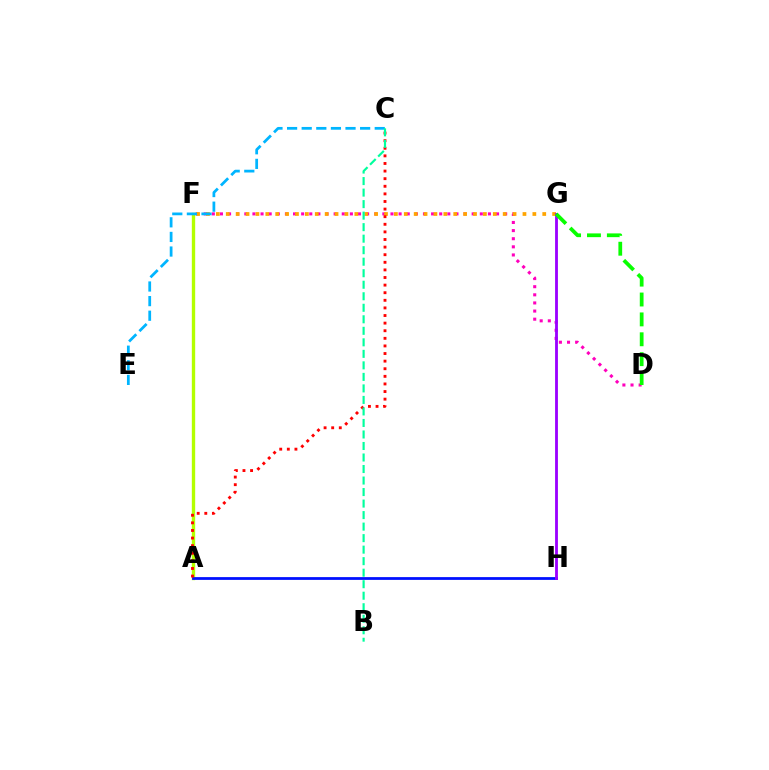{('A', 'F'): [{'color': '#b3ff00', 'line_style': 'solid', 'thickness': 2.42}], ('D', 'F'): [{'color': '#ff00bd', 'line_style': 'dotted', 'thickness': 2.21}], ('F', 'G'): [{'color': '#ffa500', 'line_style': 'dotted', 'thickness': 2.69}], ('A', 'H'): [{'color': '#0010ff', 'line_style': 'solid', 'thickness': 1.99}], ('A', 'C'): [{'color': '#ff0000', 'line_style': 'dotted', 'thickness': 2.07}], ('C', 'E'): [{'color': '#00b5ff', 'line_style': 'dashed', 'thickness': 1.98}], ('G', 'H'): [{'color': '#9b00ff', 'line_style': 'solid', 'thickness': 2.04}], ('B', 'C'): [{'color': '#00ff9d', 'line_style': 'dashed', 'thickness': 1.56}], ('D', 'G'): [{'color': '#08ff00', 'line_style': 'dashed', 'thickness': 2.7}]}